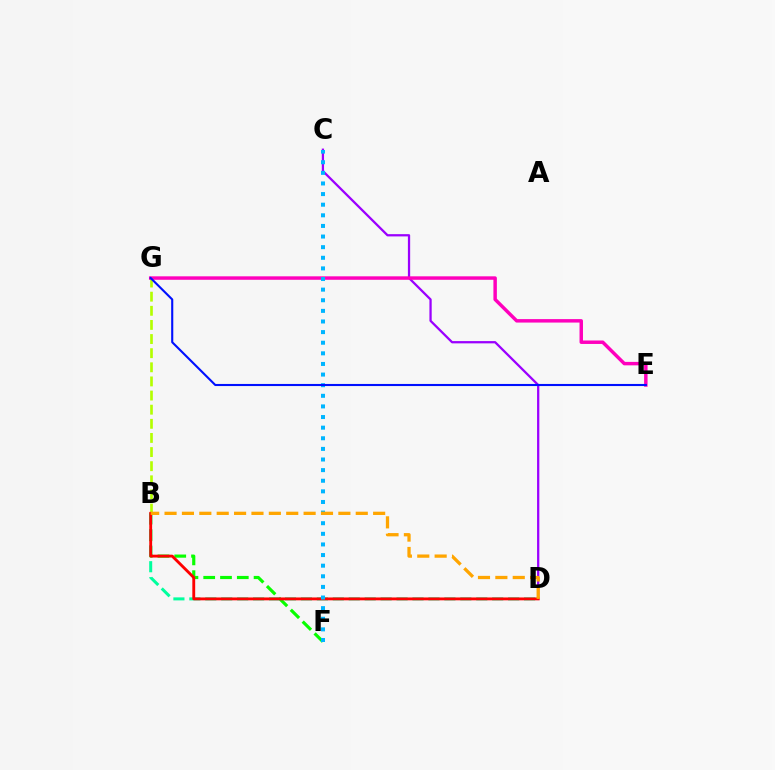{('C', 'D'): [{'color': '#9b00ff', 'line_style': 'solid', 'thickness': 1.63}], ('B', 'G'): [{'color': '#b3ff00', 'line_style': 'dashed', 'thickness': 1.92}], ('B', 'F'): [{'color': '#08ff00', 'line_style': 'dashed', 'thickness': 2.28}], ('B', 'D'): [{'color': '#00ff9d', 'line_style': 'dashed', 'thickness': 2.17}, {'color': '#ff0000', 'line_style': 'solid', 'thickness': 2.06}, {'color': '#ffa500', 'line_style': 'dashed', 'thickness': 2.36}], ('E', 'G'): [{'color': '#ff00bd', 'line_style': 'solid', 'thickness': 2.49}, {'color': '#0010ff', 'line_style': 'solid', 'thickness': 1.52}], ('C', 'F'): [{'color': '#00b5ff', 'line_style': 'dotted', 'thickness': 2.88}]}